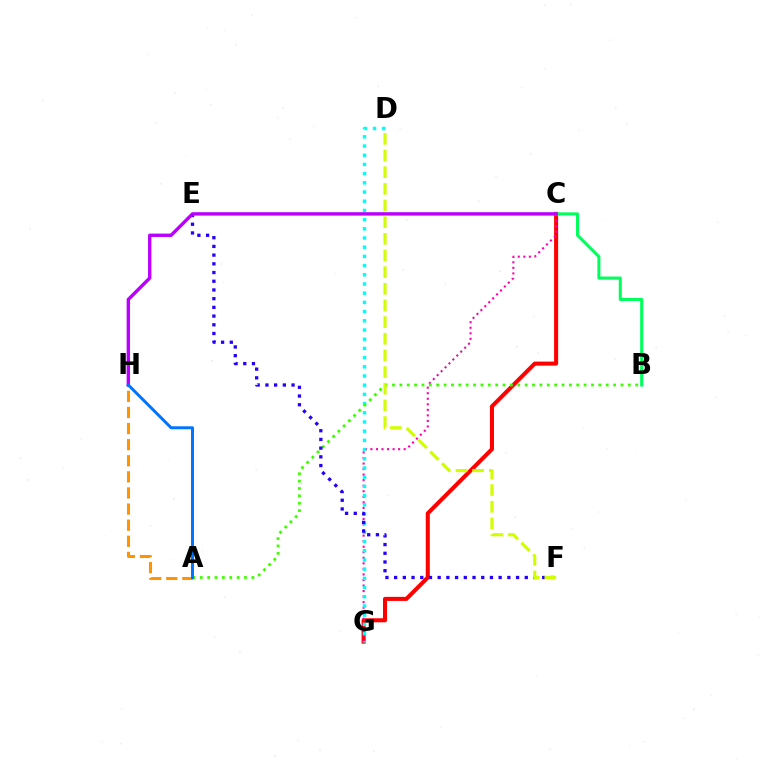{('A', 'H'): [{'color': '#ff9400', 'line_style': 'dashed', 'thickness': 2.19}, {'color': '#0074ff', 'line_style': 'solid', 'thickness': 2.14}], ('C', 'G'): [{'color': '#ff0000', 'line_style': 'solid', 'thickness': 2.92}, {'color': '#ff00ac', 'line_style': 'dotted', 'thickness': 1.51}], ('D', 'G'): [{'color': '#00fff6', 'line_style': 'dotted', 'thickness': 2.5}], ('A', 'B'): [{'color': '#3dff00', 'line_style': 'dotted', 'thickness': 2.0}], ('E', 'F'): [{'color': '#2500ff', 'line_style': 'dotted', 'thickness': 2.37}], ('D', 'F'): [{'color': '#d1ff00', 'line_style': 'dashed', 'thickness': 2.26}], ('B', 'C'): [{'color': '#00ff5c', 'line_style': 'solid', 'thickness': 2.19}], ('C', 'H'): [{'color': '#b900ff', 'line_style': 'solid', 'thickness': 2.44}]}